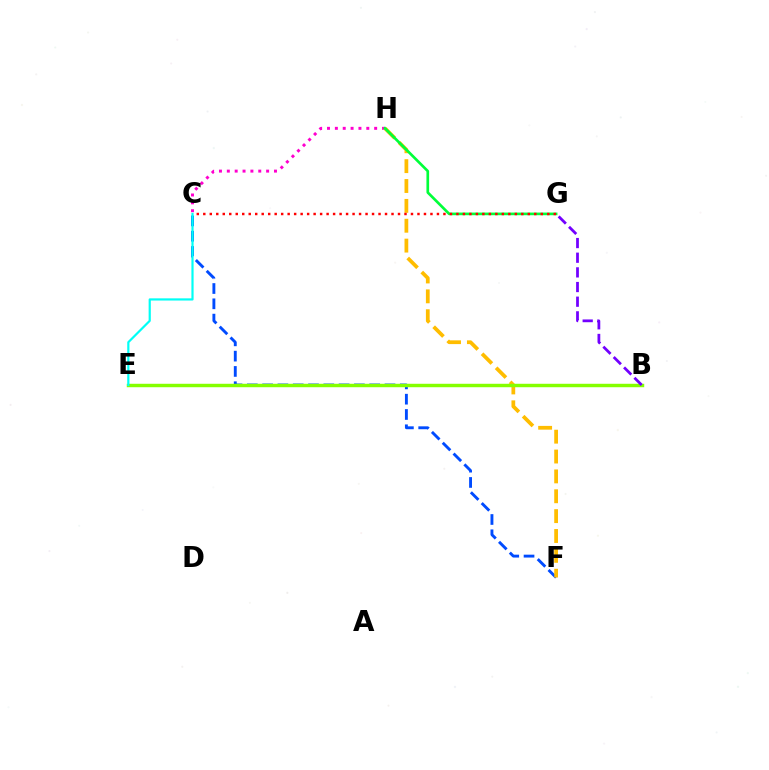{('C', 'H'): [{'color': '#ff00cf', 'line_style': 'dotted', 'thickness': 2.14}], ('C', 'F'): [{'color': '#004bff', 'line_style': 'dashed', 'thickness': 2.08}], ('F', 'H'): [{'color': '#ffbd00', 'line_style': 'dashed', 'thickness': 2.7}], ('B', 'E'): [{'color': '#84ff00', 'line_style': 'solid', 'thickness': 2.48}], ('G', 'H'): [{'color': '#00ff39', 'line_style': 'solid', 'thickness': 1.92}], ('C', 'G'): [{'color': '#ff0000', 'line_style': 'dotted', 'thickness': 1.76}], ('C', 'E'): [{'color': '#00fff6', 'line_style': 'solid', 'thickness': 1.58}], ('B', 'G'): [{'color': '#7200ff', 'line_style': 'dashed', 'thickness': 1.99}]}